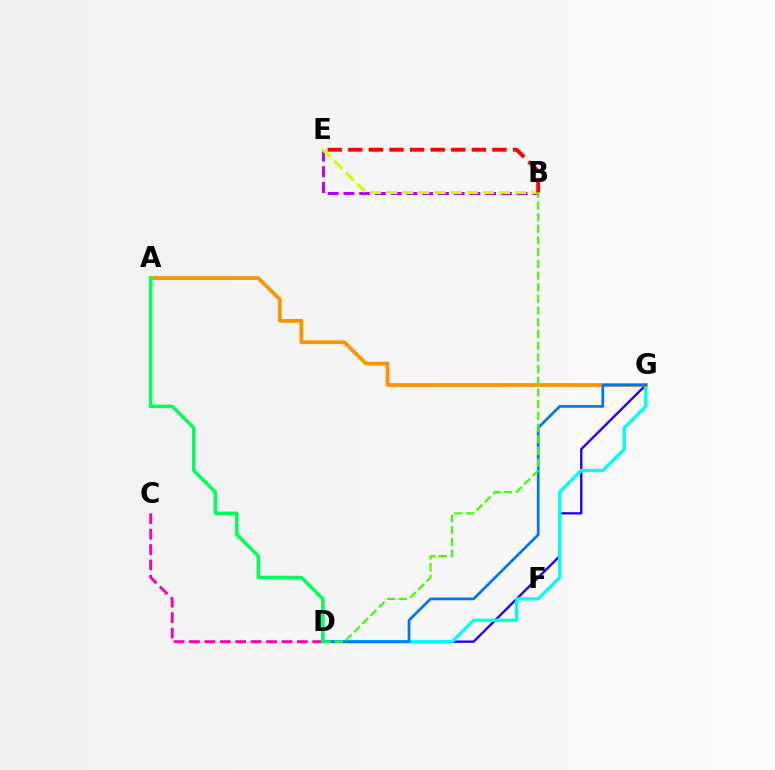{('D', 'G'): [{'color': '#2500ff', 'line_style': 'solid', 'thickness': 1.69}, {'color': '#00fff6', 'line_style': 'solid', 'thickness': 2.41}, {'color': '#0074ff', 'line_style': 'solid', 'thickness': 1.96}], ('B', 'E'): [{'color': '#b900ff', 'line_style': 'dashed', 'thickness': 2.14}, {'color': '#d1ff00', 'line_style': 'dashed', 'thickness': 2.19}, {'color': '#ff0000', 'line_style': 'dashed', 'thickness': 2.8}], ('C', 'D'): [{'color': '#ff00ac', 'line_style': 'dashed', 'thickness': 2.09}], ('A', 'G'): [{'color': '#ff9400', 'line_style': 'solid', 'thickness': 2.71}], ('B', 'D'): [{'color': '#3dff00', 'line_style': 'dashed', 'thickness': 1.59}], ('A', 'D'): [{'color': '#00ff5c', 'line_style': 'solid', 'thickness': 2.52}]}